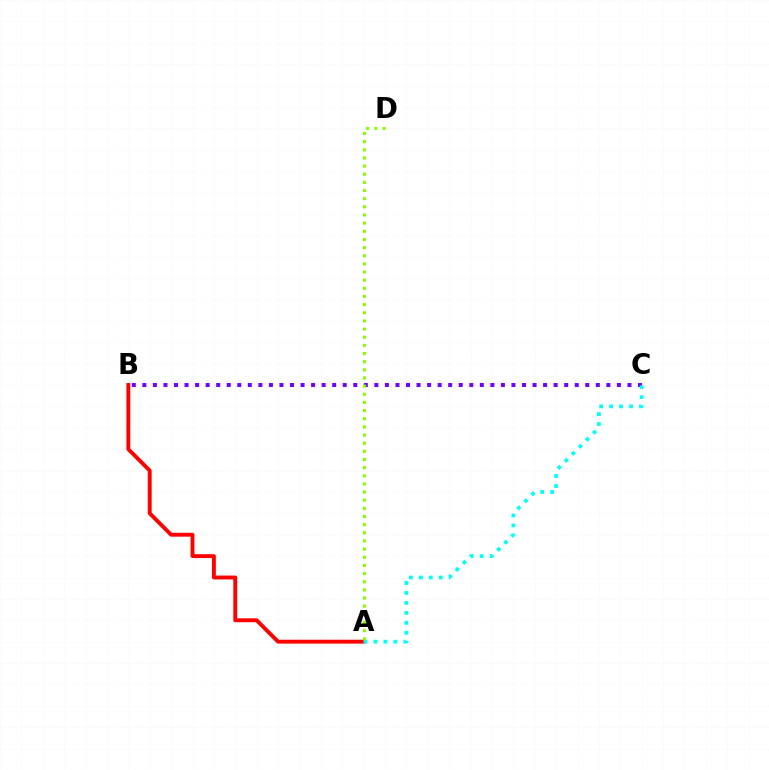{('A', 'B'): [{'color': '#ff0000', 'line_style': 'solid', 'thickness': 2.8}], ('B', 'C'): [{'color': '#7200ff', 'line_style': 'dotted', 'thickness': 2.87}], ('A', 'C'): [{'color': '#00fff6', 'line_style': 'dotted', 'thickness': 2.71}], ('A', 'D'): [{'color': '#84ff00', 'line_style': 'dotted', 'thickness': 2.21}]}